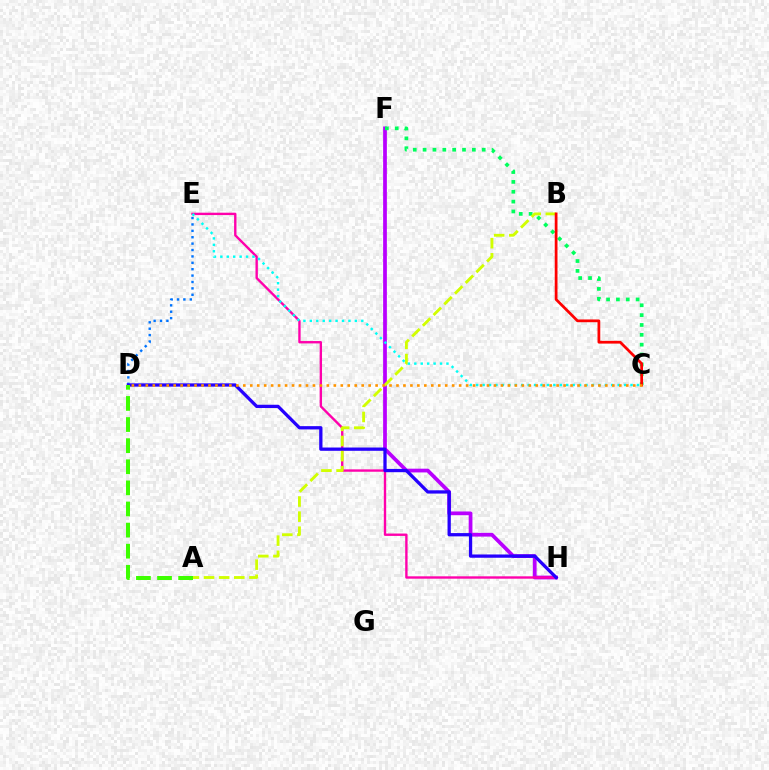{('F', 'H'): [{'color': '#b900ff', 'line_style': 'solid', 'thickness': 2.7}], ('E', 'H'): [{'color': '#ff00ac', 'line_style': 'solid', 'thickness': 1.71}], ('D', 'E'): [{'color': '#0074ff', 'line_style': 'dotted', 'thickness': 1.74}], ('D', 'H'): [{'color': '#2500ff', 'line_style': 'solid', 'thickness': 2.36}], ('C', 'F'): [{'color': '#00ff5c', 'line_style': 'dotted', 'thickness': 2.68}], ('A', 'B'): [{'color': '#d1ff00', 'line_style': 'dashed', 'thickness': 2.06}], ('B', 'C'): [{'color': '#ff0000', 'line_style': 'solid', 'thickness': 1.98}], ('C', 'E'): [{'color': '#00fff6', 'line_style': 'dotted', 'thickness': 1.75}], ('C', 'D'): [{'color': '#ff9400', 'line_style': 'dotted', 'thickness': 1.89}], ('A', 'D'): [{'color': '#3dff00', 'line_style': 'dashed', 'thickness': 2.87}]}